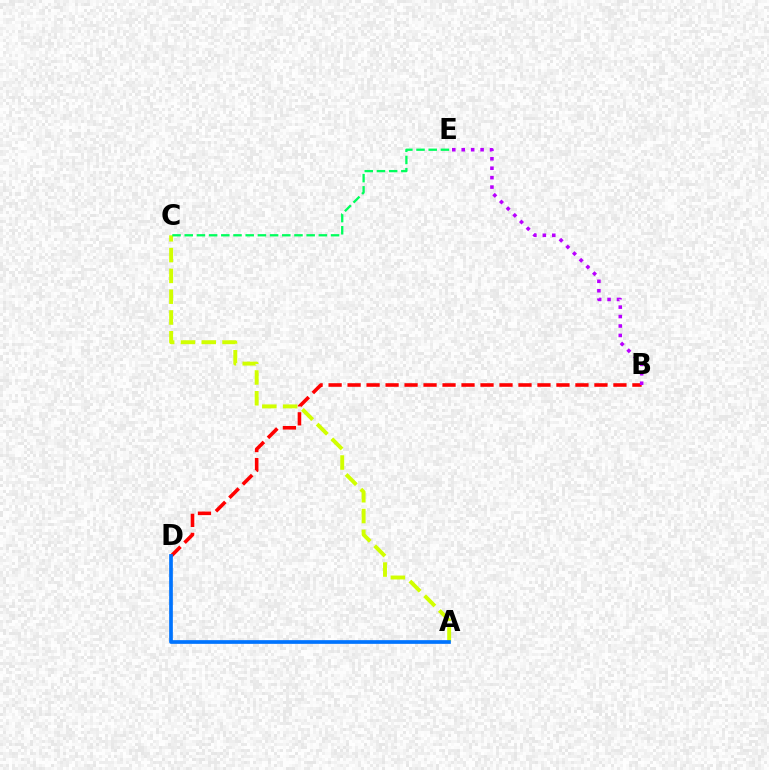{('B', 'D'): [{'color': '#ff0000', 'line_style': 'dashed', 'thickness': 2.58}], ('B', 'E'): [{'color': '#b900ff', 'line_style': 'dotted', 'thickness': 2.56}], ('A', 'C'): [{'color': '#d1ff00', 'line_style': 'dashed', 'thickness': 2.82}], ('C', 'E'): [{'color': '#00ff5c', 'line_style': 'dashed', 'thickness': 1.66}], ('A', 'D'): [{'color': '#0074ff', 'line_style': 'solid', 'thickness': 2.66}]}